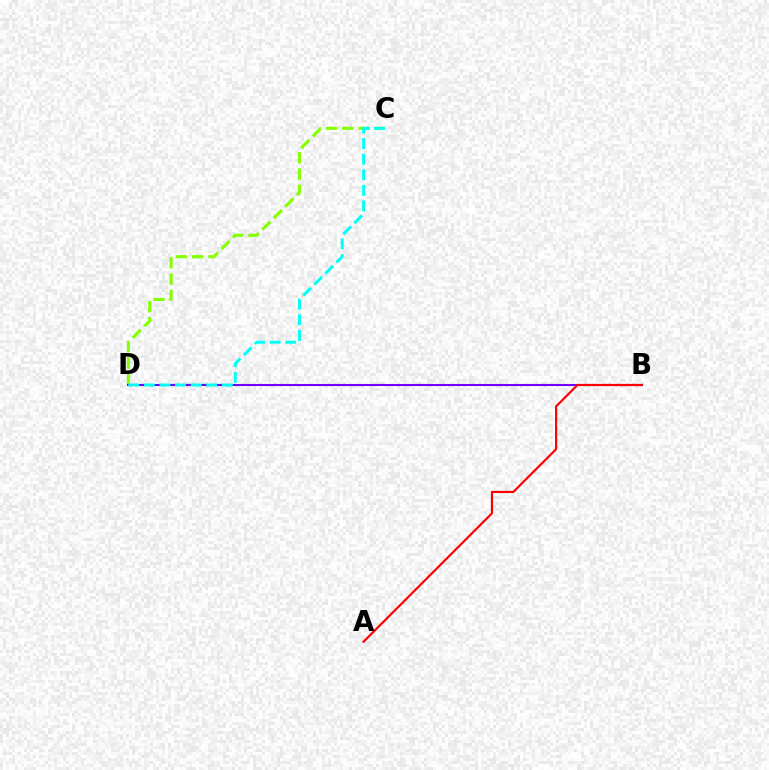{('C', 'D'): [{'color': '#84ff00', 'line_style': 'dashed', 'thickness': 2.22}, {'color': '#00fff6', 'line_style': 'dashed', 'thickness': 2.12}], ('B', 'D'): [{'color': '#7200ff', 'line_style': 'solid', 'thickness': 1.5}], ('A', 'B'): [{'color': '#ff0000', 'line_style': 'solid', 'thickness': 1.56}]}